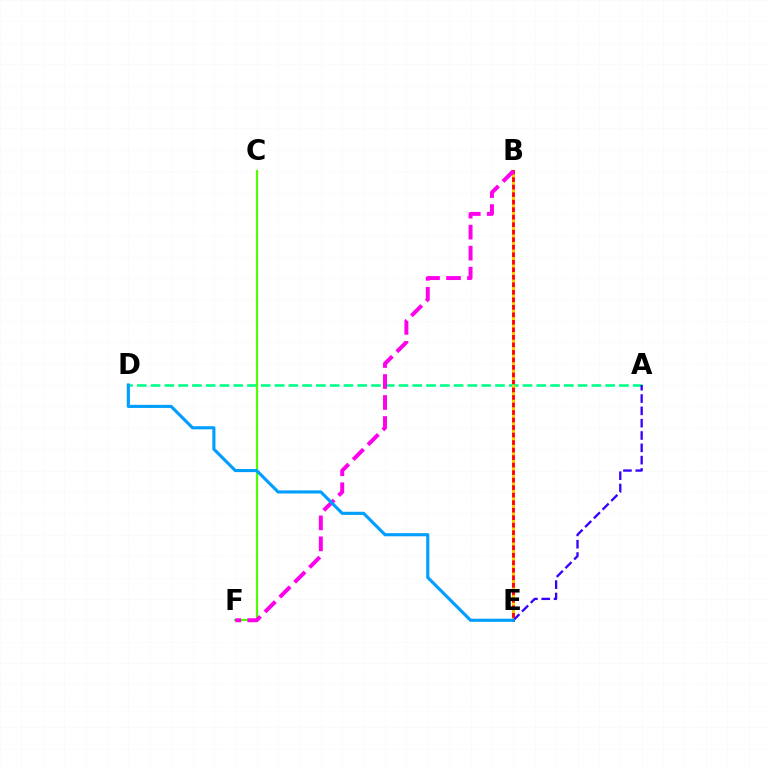{('B', 'E'): [{'color': '#ff0000', 'line_style': 'solid', 'thickness': 2.06}, {'color': '#ffd500', 'line_style': 'dotted', 'thickness': 2.04}], ('A', 'D'): [{'color': '#00ff86', 'line_style': 'dashed', 'thickness': 1.87}], ('C', 'F'): [{'color': '#4fff00', 'line_style': 'solid', 'thickness': 1.59}], ('A', 'E'): [{'color': '#3700ff', 'line_style': 'dashed', 'thickness': 1.67}], ('B', 'F'): [{'color': '#ff00ed', 'line_style': 'dashed', 'thickness': 2.85}], ('D', 'E'): [{'color': '#009eff', 'line_style': 'solid', 'thickness': 2.24}]}